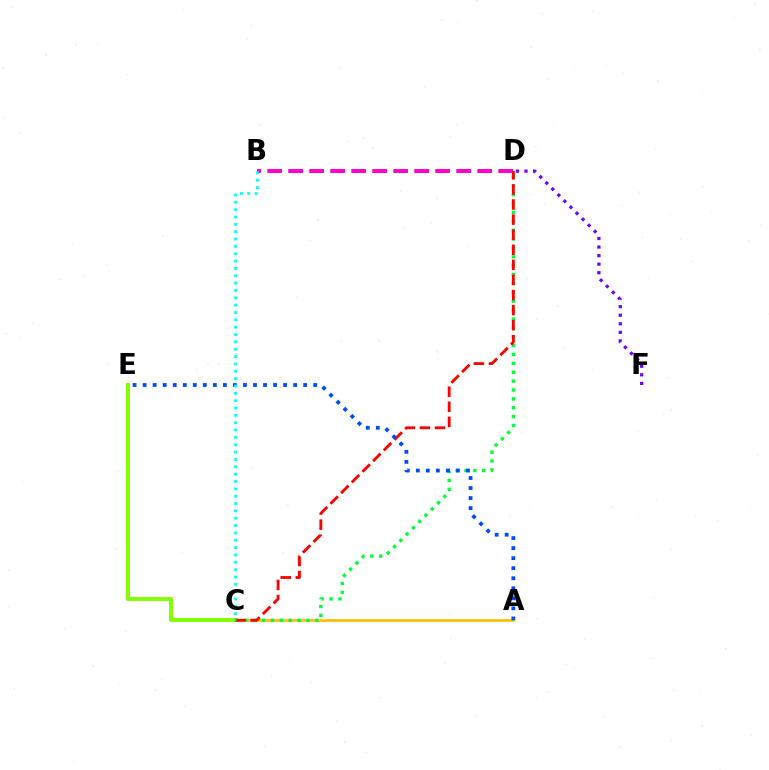{('B', 'D'): [{'color': '#ff00cf', 'line_style': 'dashed', 'thickness': 2.85}], ('A', 'C'): [{'color': '#ffbd00', 'line_style': 'solid', 'thickness': 1.92}], ('C', 'D'): [{'color': '#00ff39', 'line_style': 'dotted', 'thickness': 2.41}, {'color': '#ff0000', 'line_style': 'dashed', 'thickness': 2.05}], ('C', 'E'): [{'color': '#84ff00', 'line_style': 'solid', 'thickness': 2.86}], ('D', 'F'): [{'color': '#7200ff', 'line_style': 'dotted', 'thickness': 2.33}], ('A', 'E'): [{'color': '#004bff', 'line_style': 'dotted', 'thickness': 2.73}], ('B', 'C'): [{'color': '#00fff6', 'line_style': 'dotted', 'thickness': 2.0}]}